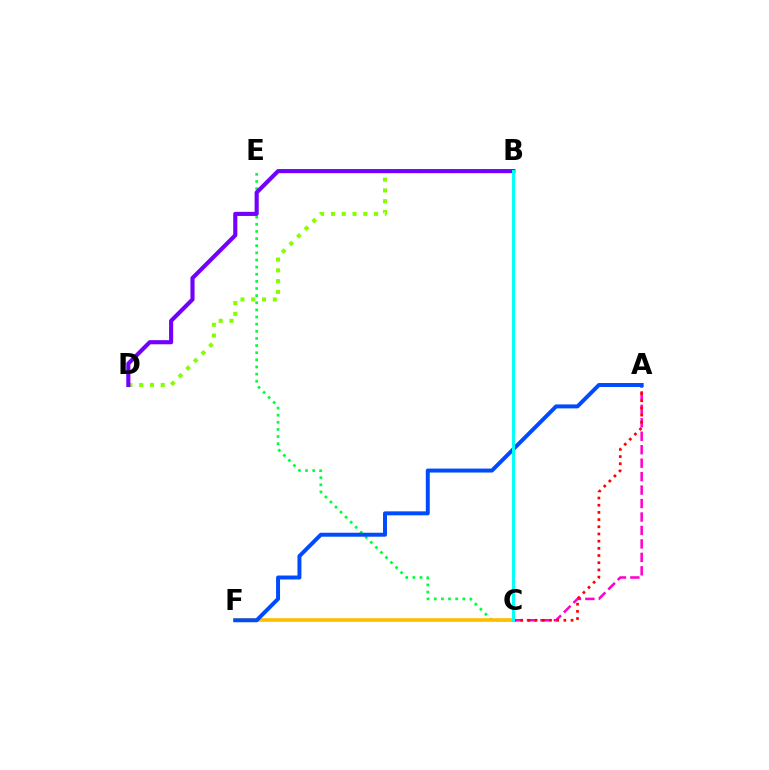{('C', 'E'): [{'color': '#00ff39', 'line_style': 'dotted', 'thickness': 1.94}], ('B', 'D'): [{'color': '#84ff00', 'line_style': 'dotted', 'thickness': 2.93}, {'color': '#7200ff', 'line_style': 'solid', 'thickness': 2.96}], ('C', 'F'): [{'color': '#ffbd00', 'line_style': 'solid', 'thickness': 2.64}], ('A', 'C'): [{'color': '#ff00cf', 'line_style': 'dashed', 'thickness': 1.83}, {'color': '#ff0000', 'line_style': 'dotted', 'thickness': 1.95}], ('A', 'F'): [{'color': '#004bff', 'line_style': 'solid', 'thickness': 2.85}], ('B', 'C'): [{'color': '#00fff6', 'line_style': 'solid', 'thickness': 2.12}]}